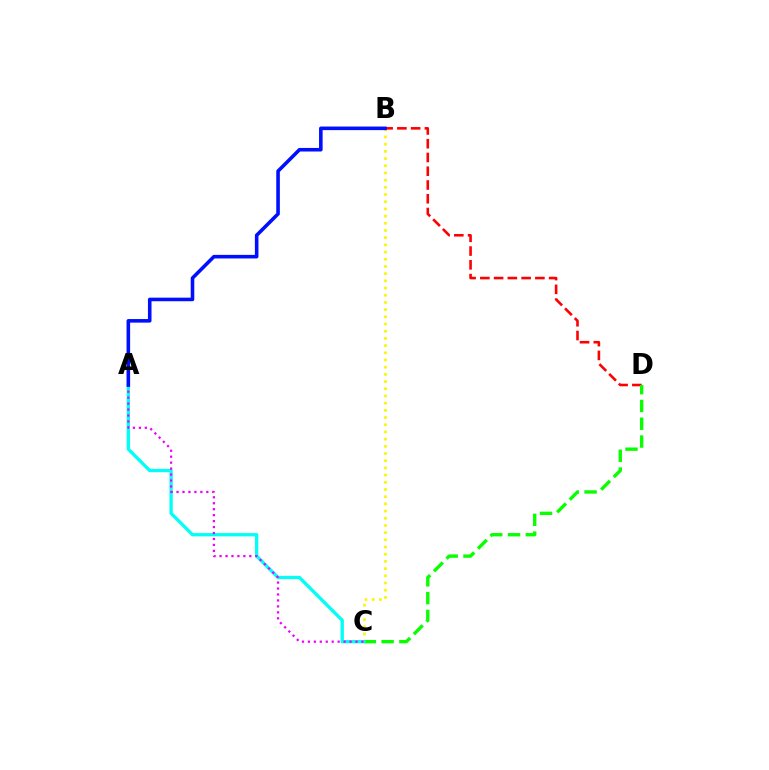{('B', 'C'): [{'color': '#fcf500', 'line_style': 'dotted', 'thickness': 1.95}], ('B', 'D'): [{'color': '#ff0000', 'line_style': 'dashed', 'thickness': 1.87}], ('C', 'D'): [{'color': '#08ff00', 'line_style': 'dashed', 'thickness': 2.42}], ('A', 'C'): [{'color': '#00fff6', 'line_style': 'solid', 'thickness': 2.38}, {'color': '#ee00ff', 'line_style': 'dotted', 'thickness': 1.62}], ('A', 'B'): [{'color': '#0010ff', 'line_style': 'solid', 'thickness': 2.58}]}